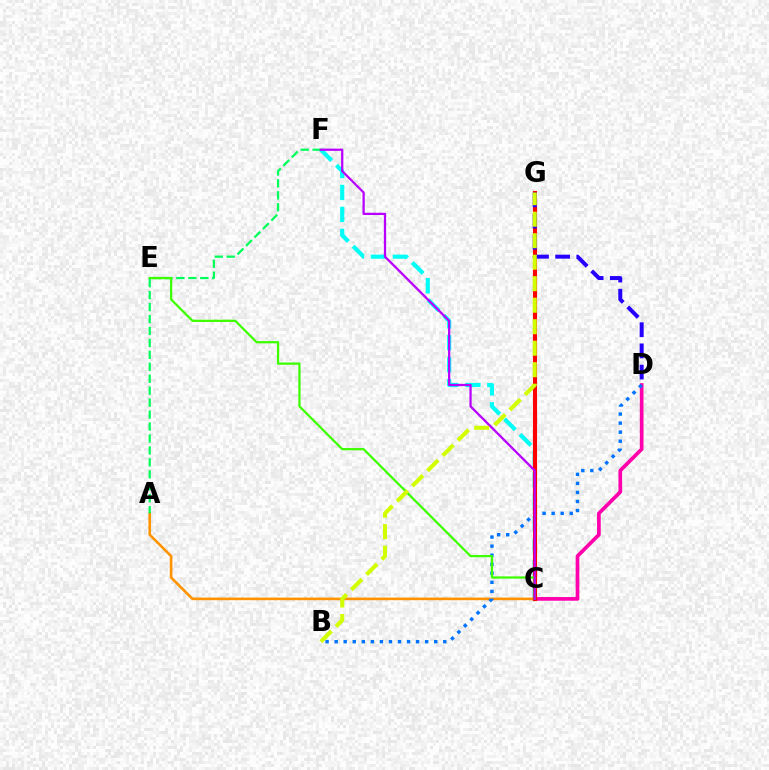{('C', 'F'): [{'color': '#00fff6', 'line_style': 'dashed', 'thickness': 2.98}, {'color': '#b900ff', 'line_style': 'solid', 'thickness': 1.63}], ('A', 'C'): [{'color': '#ff9400', 'line_style': 'solid', 'thickness': 1.9}], ('C', 'D'): [{'color': '#ff00ac', 'line_style': 'solid', 'thickness': 2.66}], ('B', 'D'): [{'color': '#0074ff', 'line_style': 'dotted', 'thickness': 2.46}], ('C', 'G'): [{'color': '#ff0000', 'line_style': 'solid', 'thickness': 2.96}], ('A', 'F'): [{'color': '#00ff5c', 'line_style': 'dashed', 'thickness': 1.62}], ('C', 'E'): [{'color': '#3dff00', 'line_style': 'solid', 'thickness': 1.63}], ('D', 'G'): [{'color': '#2500ff', 'line_style': 'dashed', 'thickness': 2.88}], ('B', 'G'): [{'color': '#d1ff00', 'line_style': 'dashed', 'thickness': 2.92}]}